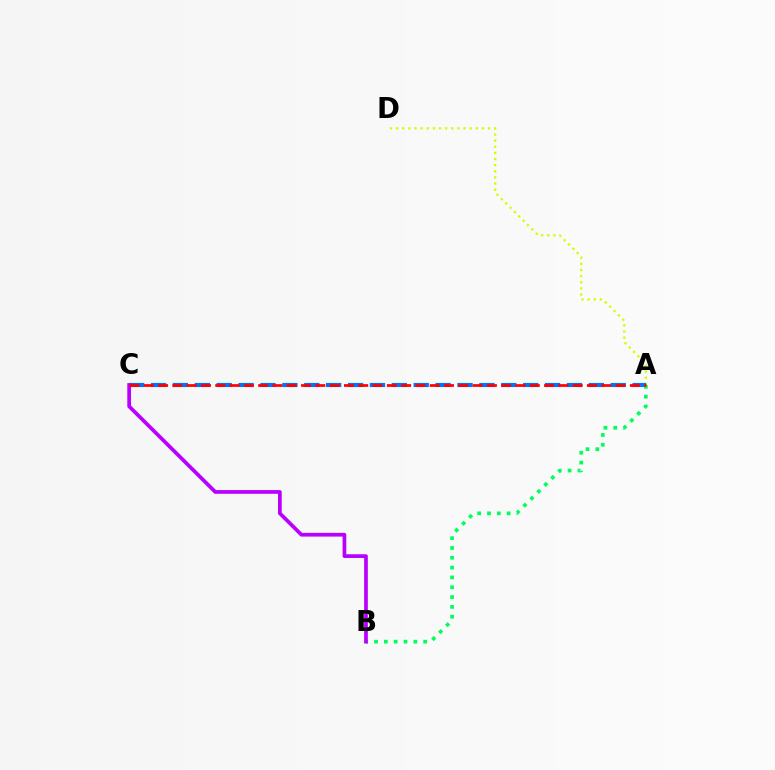{('A', 'D'): [{'color': '#d1ff00', 'line_style': 'dotted', 'thickness': 1.67}], ('A', 'C'): [{'color': '#0074ff', 'line_style': 'dashed', 'thickness': 2.97}, {'color': '#ff0000', 'line_style': 'dashed', 'thickness': 1.94}], ('A', 'B'): [{'color': '#00ff5c', 'line_style': 'dotted', 'thickness': 2.67}], ('B', 'C'): [{'color': '#b900ff', 'line_style': 'solid', 'thickness': 2.68}]}